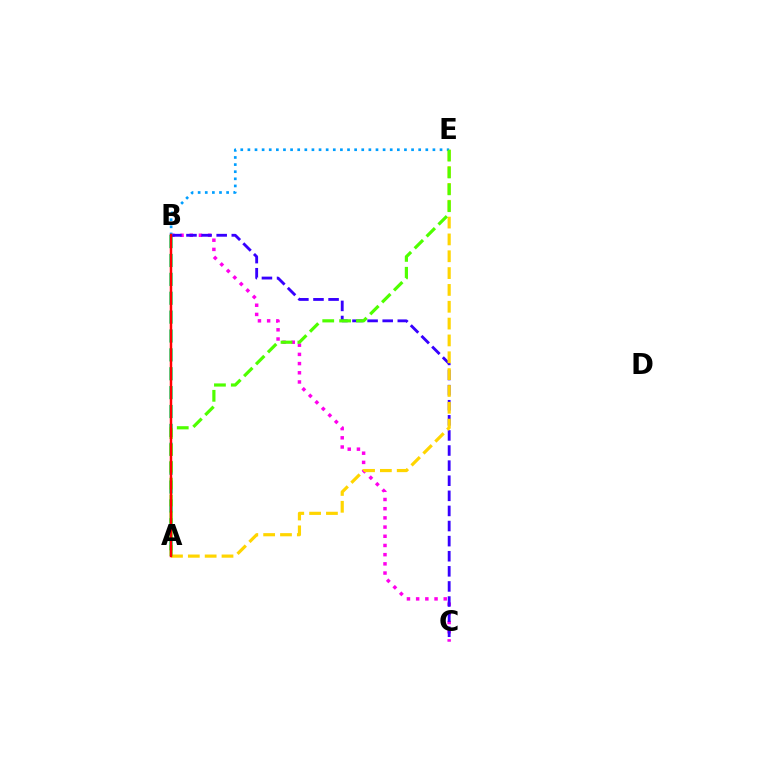{('B', 'C'): [{'color': '#ff00ed', 'line_style': 'dotted', 'thickness': 2.5}, {'color': '#3700ff', 'line_style': 'dashed', 'thickness': 2.05}], ('A', 'B'): [{'color': '#00ff86', 'line_style': 'dashed', 'thickness': 2.57}, {'color': '#ff0000', 'line_style': 'solid', 'thickness': 1.78}], ('A', 'E'): [{'color': '#ffd500', 'line_style': 'dashed', 'thickness': 2.29}, {'color': '#4fff00', 'line_style': 'dashed', 'thickness': 2.29}], ('B', 'E'): [{'color': '#009eff', 'line_style': 'dotted', 'thickness': 1.93}]}